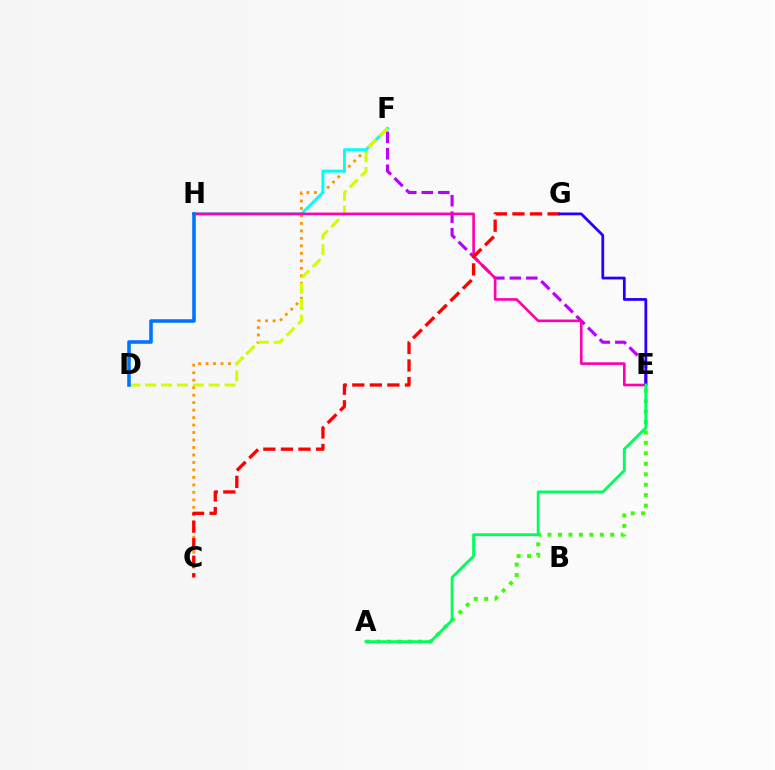{('A', 'E'): [{'color': '#3dff00', 'line_style': 'dotted', 'thickness': 2.84}, {'color': '#00ff5c', 'line_style': 'solid', 'thickness': 2.07}], ('C', 'F'): [{'color': '#ff9400', 'line_style': 'dotted', 'thickness': 2.03}], ('E', 'F'): [{'color': '#b900ff', 'line_style': 'dashed', 'thickness': 2.24}], ('F', 'H'): [{'color': '#00fff6', 'line_style': 'solid', 'thickness': 2.12}], ('D', 'F'): [{'color': '#d1ff00', 'line_style': 'dashed', 'thickness': 2.16}], ('E', 'H'): [{'color': '#ff00ac', 'line_style': 'solid', 'thickness': 1.9}], ('C', 'G'): [{'color': '#ff0000', 'line_style': 'dashed', 'thickness': 2.39}], ('D', 'H'): [{'color': '#0074ff', 'line_style': 'solid', 'thickness': 2.57}], ('E', 'G'): [{'color': '#2500ff', 'line_style': 'solid', 'thickness': 1.99}]}